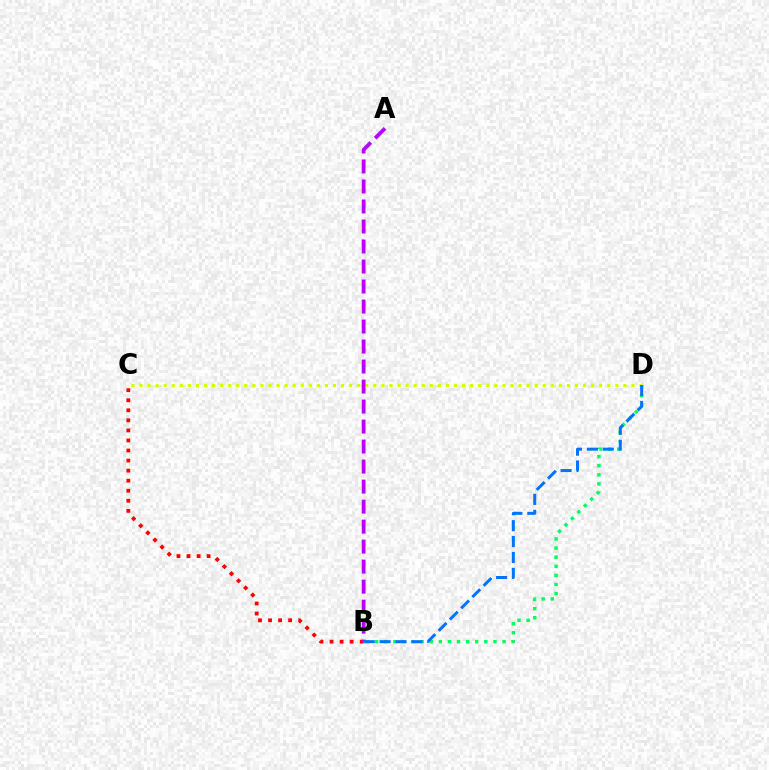{('C', 'D'): [{'color': '#d1ff00', 'line_style': 'dotted', 'thickness': 2.19}], ('B', 'D'): [{'color': '#00ff5c', 'line_style': 'dotted', 'thickness': 2.47}, {'color': '#0074ff', 'line_style': 'dashed', 'thickness': 2.16}], ('B', 'C'): [{'color': '#ff0000', 'line_style': 'dotted', 'thickness': 2.73}], ('A', 'B'): [{'color': '#b900ff', 'line_style': 'dashed', 'thickness': 2.72}]}